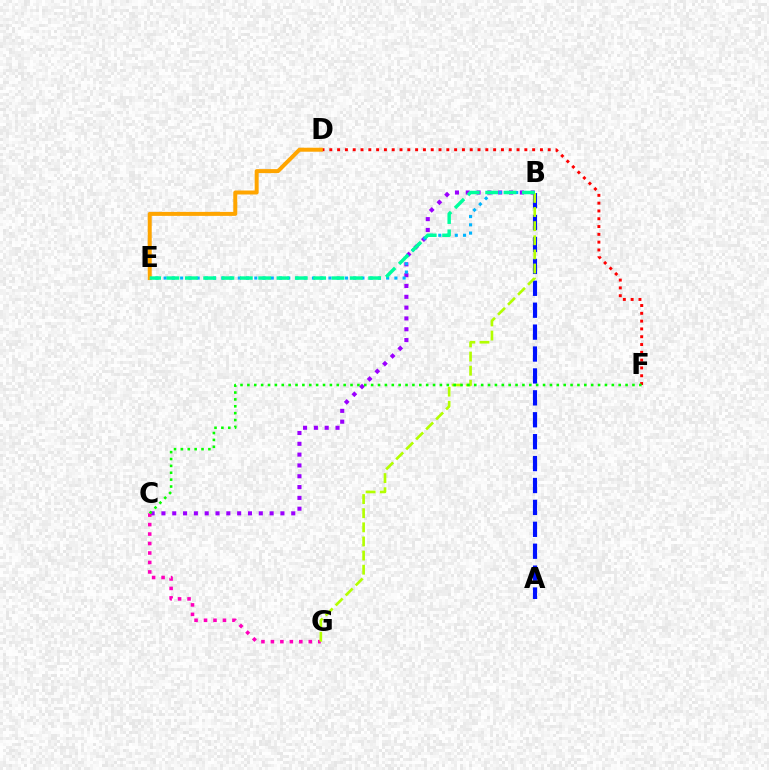{('B', 'C'): [{'color': '#9b00ff', 'line_style': 'dotted', 'thickness': 2.94}], ('C', 'G'): [{'color': '#ff00bd', 'line_style': 'dotted', 'thickness': 2.57}], ('B', 'E'): [{'color': '#00b5ff', 'line_style': 'dotted', 'thickness': 2.24}, {'color': '#00ff9d', 'line_style': 'dashed', 'thickness': 2.49}], ('A', 'B'): [{'color': '#0010ff', 'line_style': 'dashed', 'thickness': 2.98}], ('B', 'G'): [{'color': '#b3ff00', 'line_style': 'dashed', 'thickness': 1.92}], ('D', 'F'): [{'color': '#ff0000', 'line_style': 'dotted', 'thickness': 2.12}], ('C', 'F'): [{'color': '#08ff00', 'line_style': 'dotted', 'thickness': 1.87}], ('D', 'E'): [{'color': '#ffa500', 'line_style': 'solid', 'thickness': 2.87}]}